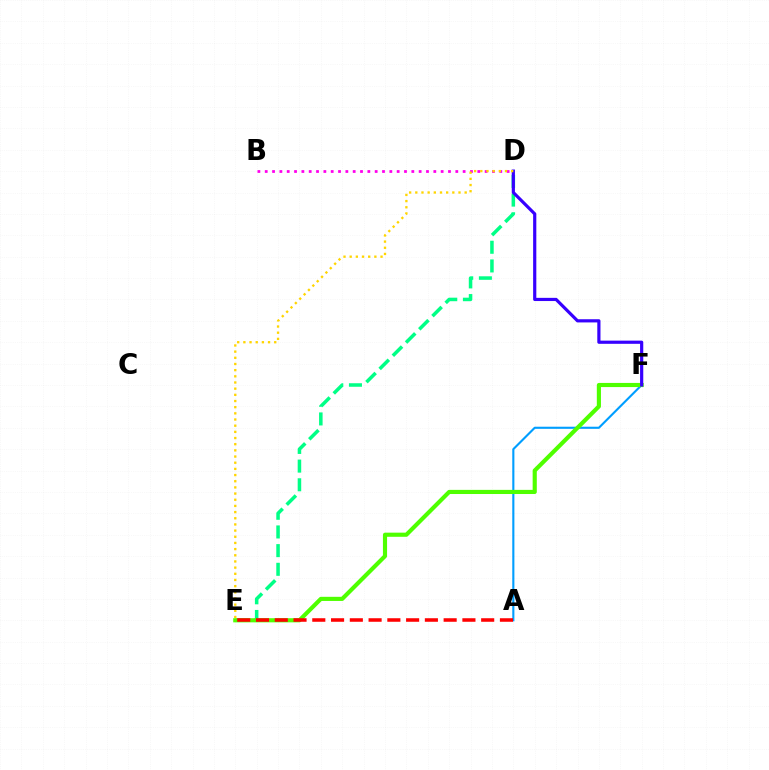{('D', 'E'): [{'color': '#00ff86', 'line_style': 'dashed', 'thickness': 2.54}, {'color': '#ffd500', 'line_style': 'dotted', 'thickness': 1.68}], ('A', 'F'): [{'color': '#009eff', 'line_style': 'solid', 'thickness': 1.52}], ('E', 'F'): [{'color': '#4fff00', 'line_style': 'solid', 'thickness': 2.98}], ('B', 'D'): [{'color': '#ff00ed', 'line_style': 'dotted', 'thickness': 1.99}], ('A', 'E'): [{'color': '#ff0000', 'line_style': 'dashed', 'thickness': 2.55}], ('D', 'F'): [{'color': '#3700ff', 'line_style': 'solid', 'thickness': 2.29}]}